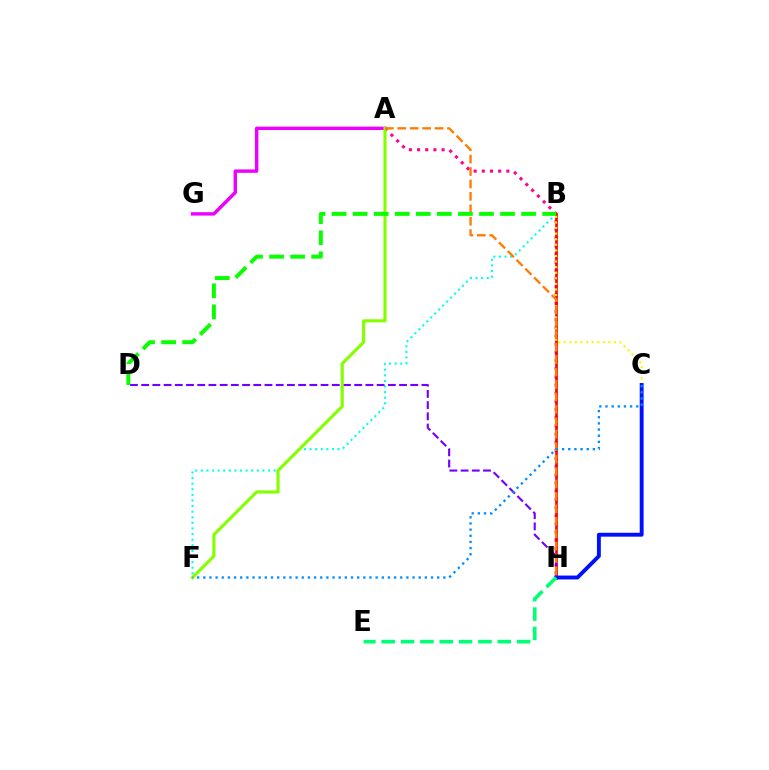{('A', 'H'): [{'color': '#ff0094', 'line_style': 'dotted', 'thickness': 2.22}, {'color': '#ff7c00', 'line_style': 'dashed', 'thickness': 1.69}], ('B', 'F'): [{'color': '#00fff6', 'line_style': 'dotted', 'thickness': 1.52}], ('B', 'H'): [{'color': '#ff0000', 'line_style': 'solid', 'thickness': 1.91}], ('A', 'G'): [{'color': '#ee00ff', 'line_style': 'solid', 'thickness': 2.46}], ('B', 'C'): [{'color': '#fcf500', 'line_style': 'dotted', 'thickness': 1.52}], ('D', 'H'): [{'color': '#7200ff', 'line_style': 'dashed', 'thickness': 1.52}], ('A', 'F'): [{'color': '#84ff00', 'line_style': 'solid', 'thickness': 2.25}], ('C', 'H'): [{'color': '#0010ff', 'line_style': 'solid', 'thickness': 2.8}], ('E', 'H'): [{'color': '#00ff74', 'line_style': 'dashed', 'thickness': 2.63}], ('B', 'D'): [{'color': '#08ff00', 'line_style': 'dashed', 'thickness': 2.86}], ('C', 'F'): [{'color': '#008cff', 'line_style': 'dotted', 'thickness': 1.67}]}